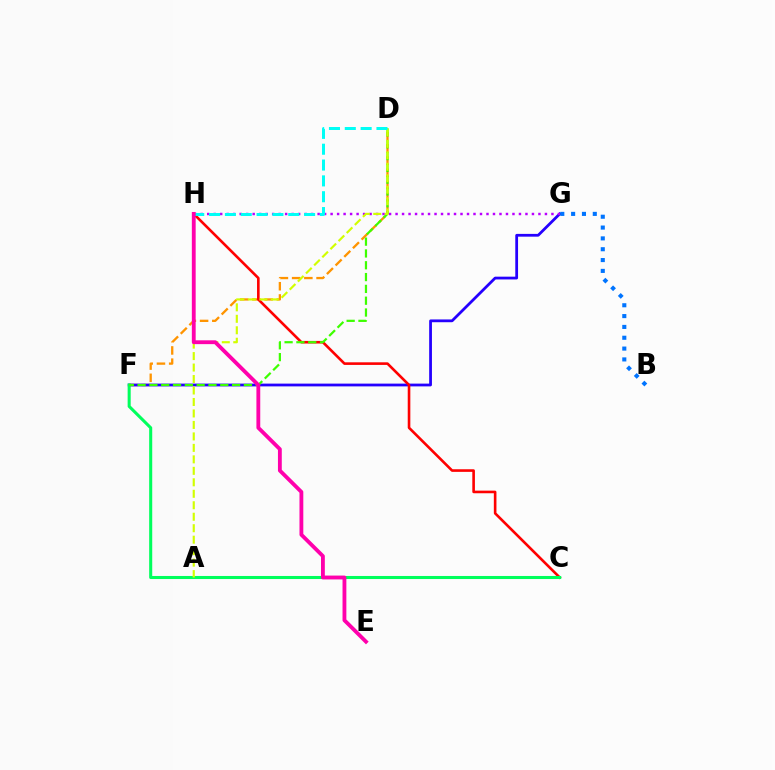{('D', 'F'): [{'color': '#ff9400', 'line_style': 'dashed', 'thickness': 1.66}, {'color': '#3dff00', 'line_style': 'dashed', 'thickness': 1.6}], ('F', 'G'): [{'color': '#2500ff', 'line_style': 'solid', 'thickness': 2.0}], ('C', 'H'): [{'color': '#ff0000', 'line_style': 'solid', 'thickness': 1.88}], ('G', 'H'): [{'color': '#b900ff', 'line_style': 'dotted', 'thickness': 1.76}], ('C', 'F'): [{'color': '#00ff5c', 'line_style': 'solid', 'thickness': 2.2}], ('B', 'G'): [{'color': '#0074ff', 'line_style': 'dotted', 'thickness': 2.94}], ('A', 'D'): [{'color': '#d1ff00', 'line_style': 'dashed', 'thickness': 1.56}], ('D', 'H'): [{'color': '#00fff6', 'line_style': 'dashed', 'thickness': 2.15}], ('E', 'H'): [{'color': '#ff00ac', 'line_style': 'solid', 'thickness': 2.76}]}